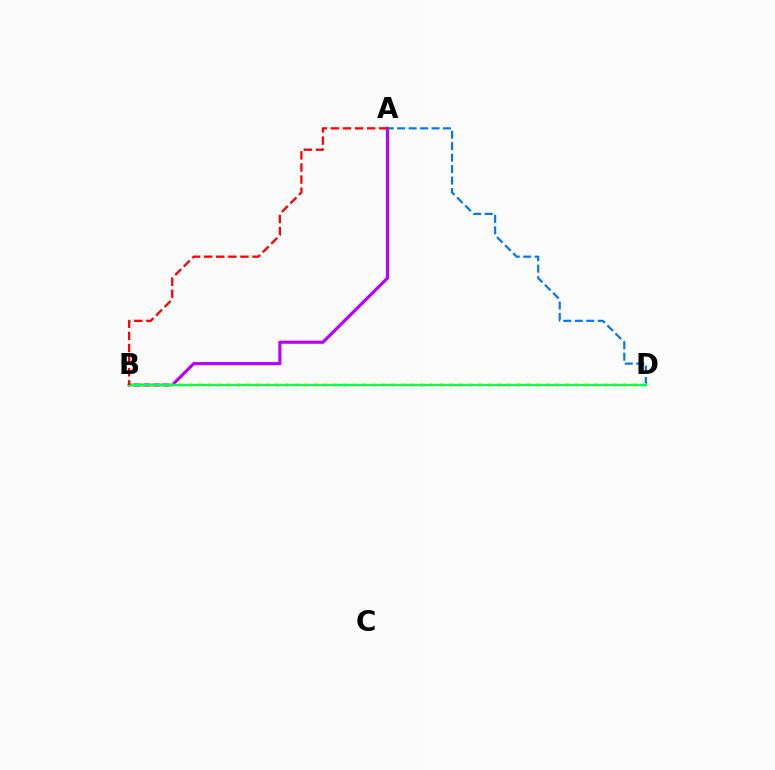{('A', 'B'): [{'color': '#b900ff', 'line_style': 'solid', 'thickness': 2.26}, {'color': '#ff0000', 'line_style': 'dashed', 'thickness': 1.64}], ('A', 'D'): [{'color': '#0074ff', 'line_style': 'dashed', 'thickness': 1.56}], ('B', 'D'): [{'color': '#d1ff00', 'line_style': 'dotted', 'thickness': 2.62}, {'color': '#00ff5c', 'line_style': 'solid', 'thickness': 1.59}]}